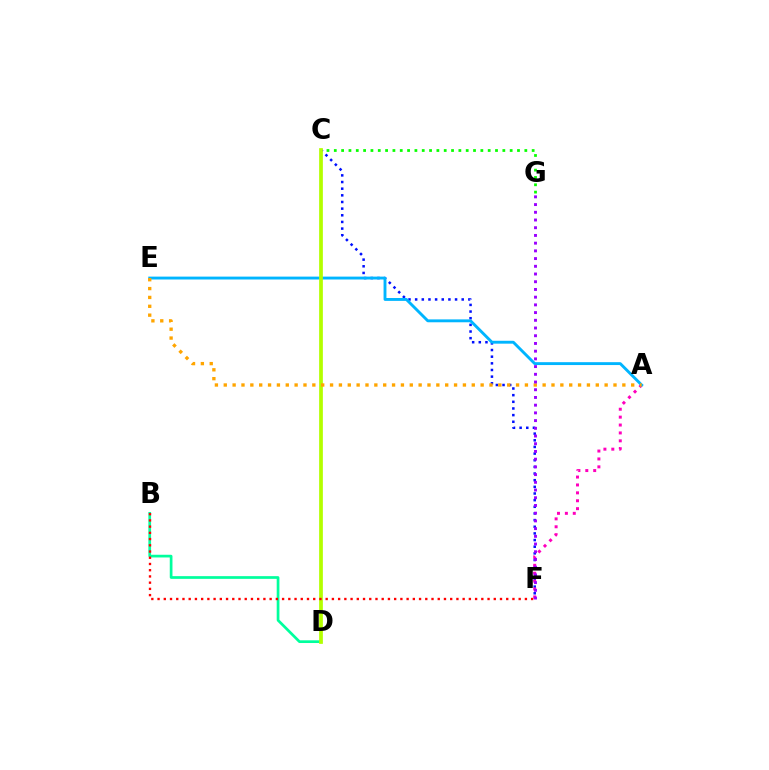{('B', 'D'): [{'color': '#00ff9d', 'line_style': 'solid', 'thickness': 1.95}], ('C', 'F'): [{'color': '#0010ff', 'line_style': 'dotted', 'thickness': 1.81}], ('A', 'F'): [{'color': '#ff00bd', 'line_style': 'dotted', 'thickness': 2.15}], ('C', 'G'): [{'color': '#08ff00', 'line_style': 'dotted', 'thickness': 1.99}], ('A', 'E'): [{'color': '#00b5ff', 'line_style': 'solid', 'thickness': 2.07}, {'color': '#ffa500', 'line_style': 'dotted', 'thickness': 2.41}], ('C', 'D'): [{'color': '#b3ff00', 'line_style': 'solid', 'thickness': 2.69}], ('B', 'F'): [{'color': '#ff0000', 'line_style': 'dotted', 'thickness': 1.69}], ('F', 'G'): [{'color': '#9b00ff', 'line_style': 'dotted', 'thickness': 2.1}]}